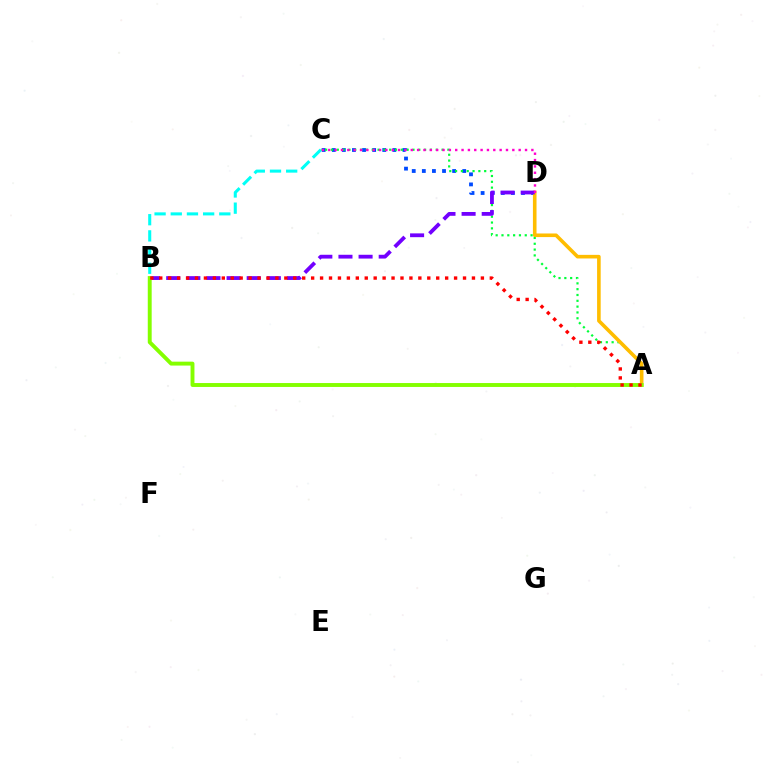{('C', 'D'): [{'color': '#004bff', 'line_style': 'dotted', 'thickness': 2.74}, {'color': '#ff00cf', 'line_style': 'dotted', 'thickness': 1.72}], ('B', 'C'): [{'color': '#00fff6', 'line_style': 'dashed', 'thickness': 2.2}], ('A', 'C'): [{'color': '#00ff39', 'line_style': 'dotted', 'thickness': 1.58}], ('A', 'D'): [{'color': '#ffbd00', 'line_style': 'solid', 'thickness': 2.6}], ('B', 'D'): [{'color': '#7200ff', 'line_style': 'dashed', 'thickness': 2.73}], ('A', 'B'): [{'color': '#84ff00', 'line_style': 'solid', 'thickness': 2.81}, {'color': '#ff0000', 'line_style': 'dotted', 'thickness': 2.43}]}